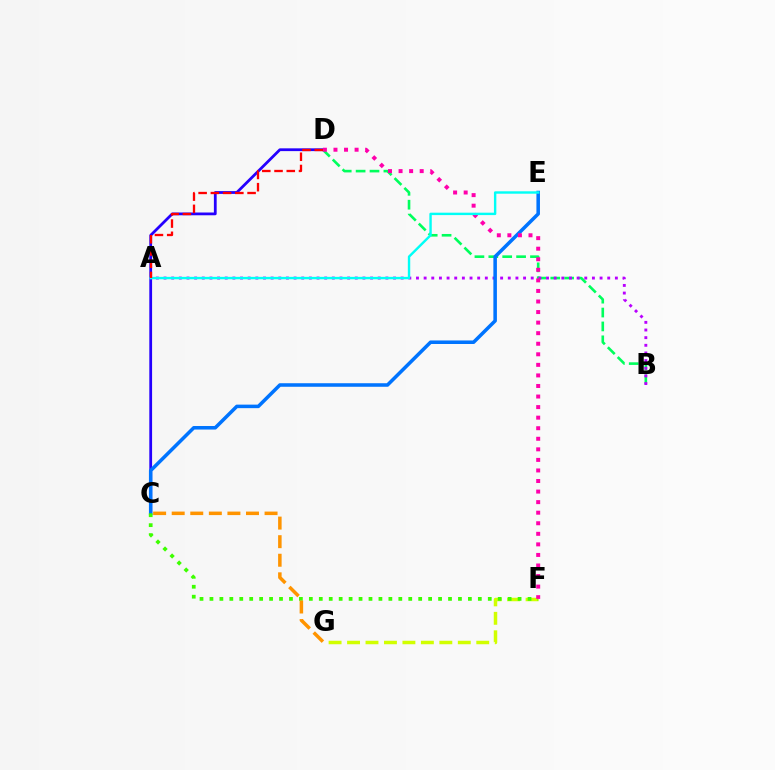{('C', 'D'): [{'color': '#2500ff', 'line_style': 'solid', 'thickness': 2.0}], ('B', 'D'): [{'color': '#00ff5c', 'line_style': 'dashed', 'thickness': 1.89}], ('A', 'B'): [{'color': '#b900ff', 'line_style': 'dotted', 'thickness': 2.08}], ('C', 'E'): [{'color': '#0074ff', 'line_style': 'solid', 'thickness': 2.55}], ('F', 'G'): [{'color': '#d1ff00', 'line_style': 'dashed', 'thickness': 2.51}], ('C', 'F'): [{'color': '#3dff00', 'line_style': 'dotted', 'thickness': 2.7}], ('C', 'G'): [{'color': '#ff9400', 'line_style': 'dashed', 'thickness': 2.52}], ('D', 'F'): [{'color': '#ff00ac', 'line_style': 'dotted', 'thickness': 2.87}], ('A', 'E'): [{'color': '#00fff6', 'line_style': 'solid', 'thickness': 1.74}], ('A', 'D'): [{'color': '#ff0000', 'line_style': 'dashed', 'thickness': 1.66}]}